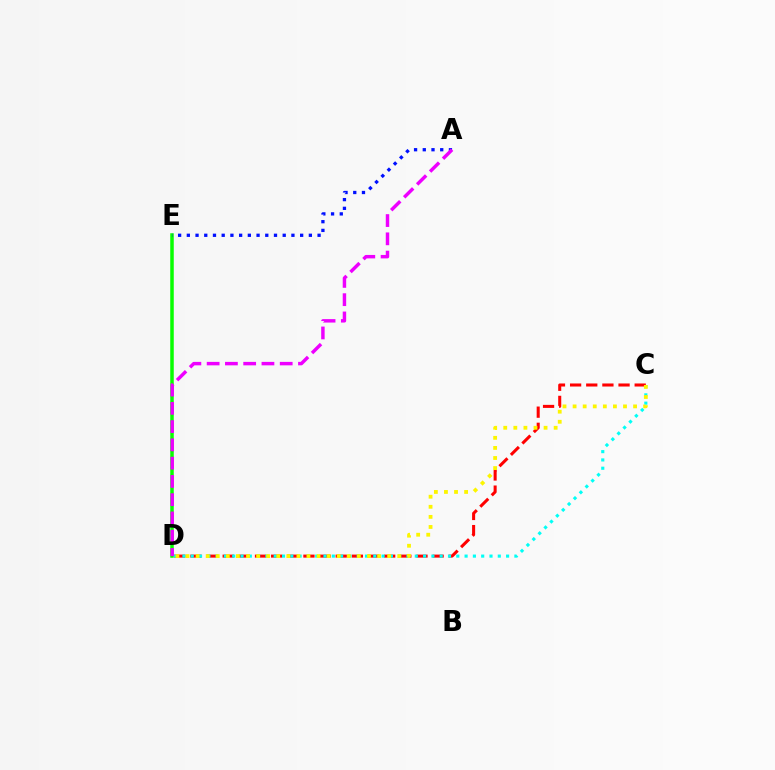{('D', 'E'): [{'color': '#08ff00', 'line_style': 'solid', 'thickness': 2.52}], ('C', 'D'): [{'color': '#ff0000', 'line_style': 'dashed', 'thickness': 2.19}, {'color': '#00fff6', 'line_style': 'dotted', 'thickness': 2.25}, {'color': '#fcf500', 'line_style': 'dotted', 'thickness': 2.74}], ('A', 'E'): [{'color': '#0010ff', 'line_style': 'dotted', 'thickness': 2.37}], ('A', 'D'): [{'color': '#ee00ff', 'line_style': 'dashed', 'thickness': 2.48}]}